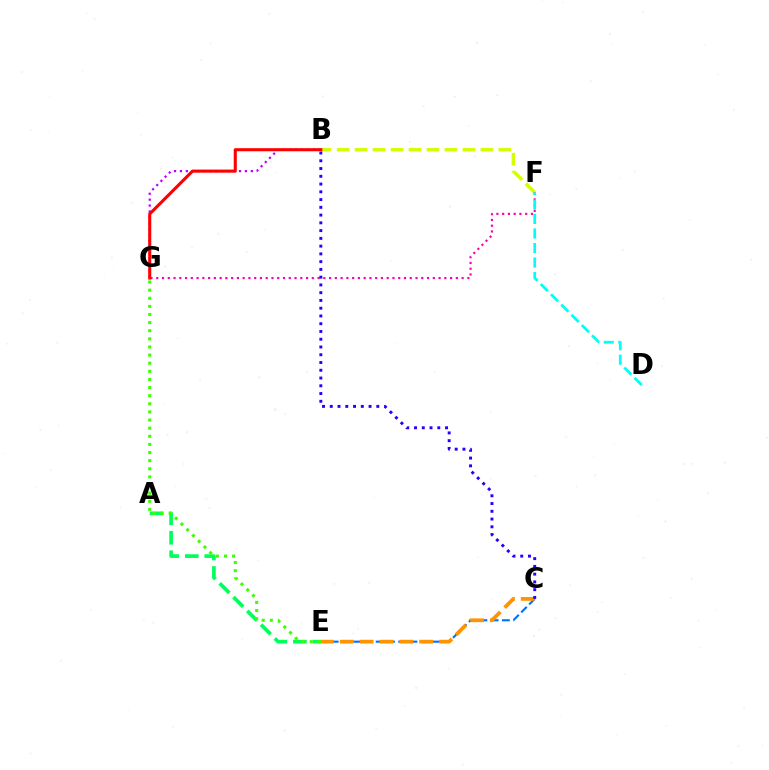{('B', 'G'): [{'color': '#b900ff', 'line_style': 'dotted', 'thickness': 1.6}, {'color': '#ff0000', 'line_style': 'solid', 'thickness': 2.21}], ('B', 'F'): [{'color': '#d1ff00', 'line_style': 'dashed', 'thickness': 2.44}], ('F', 'G'): [{'color': '#ff00ac', 'line_style': 'dotted', 'thickness': 1.57}], ('D', 'F'): [{'color': '#00fff6', 'line_style': 'dashed', 'thickness': 1.97}], ('C', 'E'): [{'color': '#0074ff', 'line_style': 'dashed', 'thickness': 1.53}, {'color': '#ff9400', 'line_style': 'dashed', 'thickness': 2.7}], ('A', 'E'): [{'color': '#00ff5c', 'line_style': 'dashed', 'thickness': 2.65}], ('B', 'C'): [{'color': '#2500ff', 'line_style': 'dotted', 'thickness': 2.11}], ('E', 'G'): [{'color': '#3dff00', 'line_style': 'dotted', 'thickness': 2.21}]}